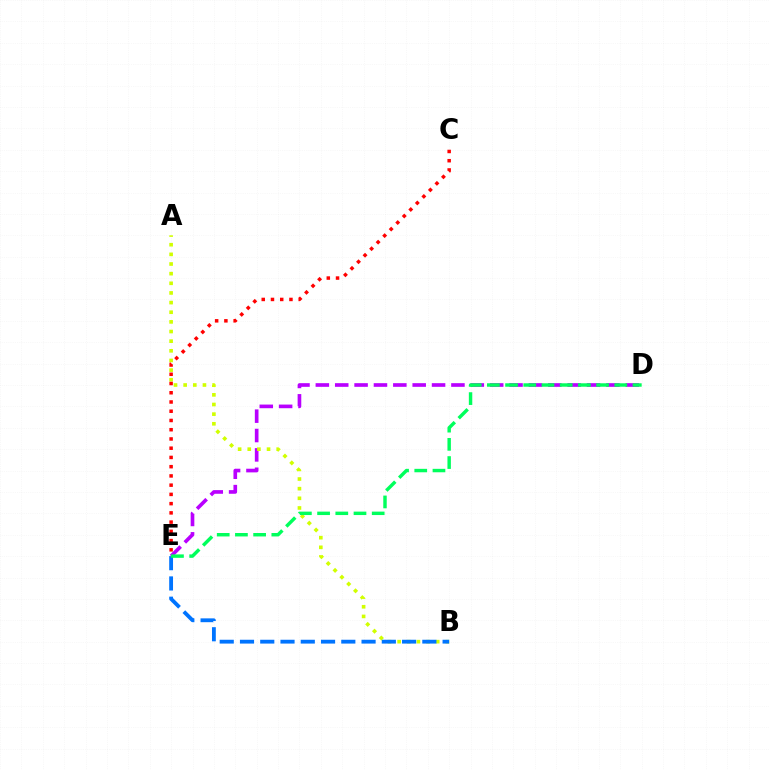{('D', 'E'): [{'color': '#b900ff', 'line_style': 'dashed', 'thickness': 2.63}, {'color': '#00ff5c', 'line_style': 'dashed', 'thickness': 2.47}], ('A', 'B'): [{'color': '#d1ff00', 'line_style': 'dotted', 'thickness': 2.62}], ('C', 'E'): [{'color': '#ff0000', 'line_style': 'dotted', 'thickness': 2.51}], ('B', 'E'): [{'color': '#0074ff', 'line_style': 'dashed', 'thickness': 2.75}]}